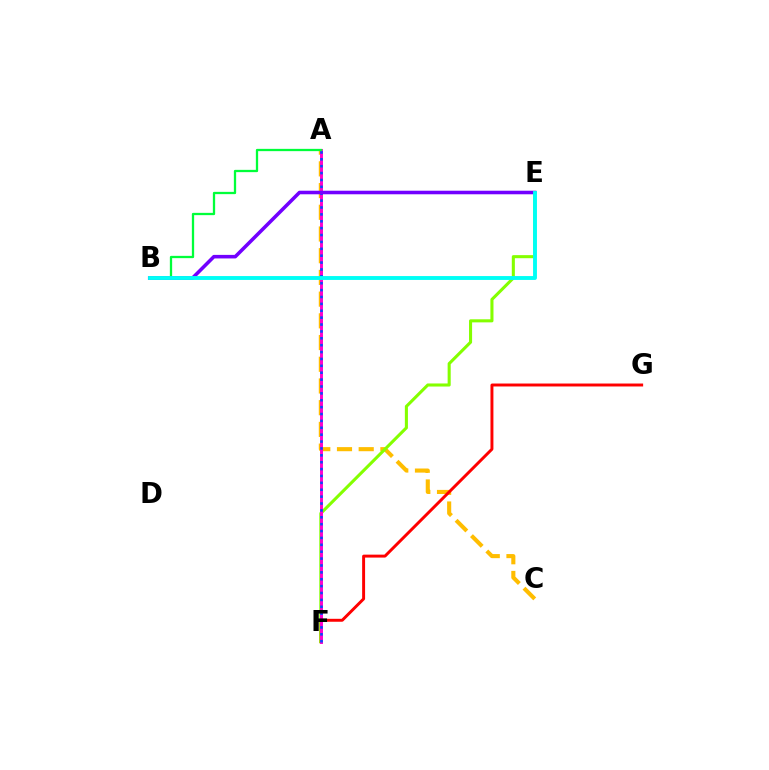{('A', 'C'): [{'color': '#ffbd00', 'line_style': 'dashed', 'thickness': 2.95}], ('F', 'G'): [{'color': '#ff0000', 'line_style': 'solid', 'thickness': 2.12}], ('E', 'F'): [{'color': '#84ff00', 'line_style': 'solid', 'thickness': 2.21}], ('A', 'F'): [{'color': '#ff00cf', 'line_style': 'solid', 'thickness': 2.11}, {'color': '#004bff', 'line_style': 'dotted', 'thickness': 1.87}], ('A', 'B'): [{'color': '#00ff39', 'line_style': 'solid', 'thickness': 1.65}], ('B', 'E'): [{'color': '#7200ff', 'line_style': 'solid', 'thickness': 2.56}, {'color': '#00fff6', 'line_style': 'solid', 'thickness': 2.79}]}